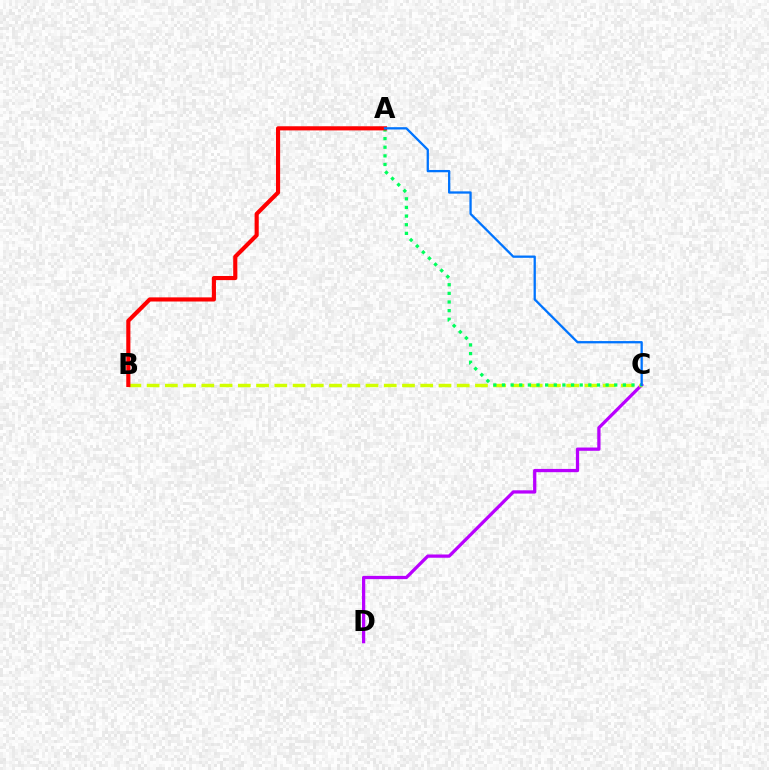{('C', 'D'): [{'color': '#b900ff', 'line_style': 'solid', 'thickness': 2.35}], ('B', 'C'): [{'color': '#d1ff00', 'line_style': 'dashed', 'thickness': 2.48}], ('A', 'C'): [{'color': '#00ff5c', 'line_style': 'dotted', 'thickness': 2.35}, {'color': '#0074ff', 'line_style': 'solid', 'thickness': 1.65}], ('A', 'B'): [{'color': '#ff0000', 'line_style': 'solid', 'thickness': 2.98}]}